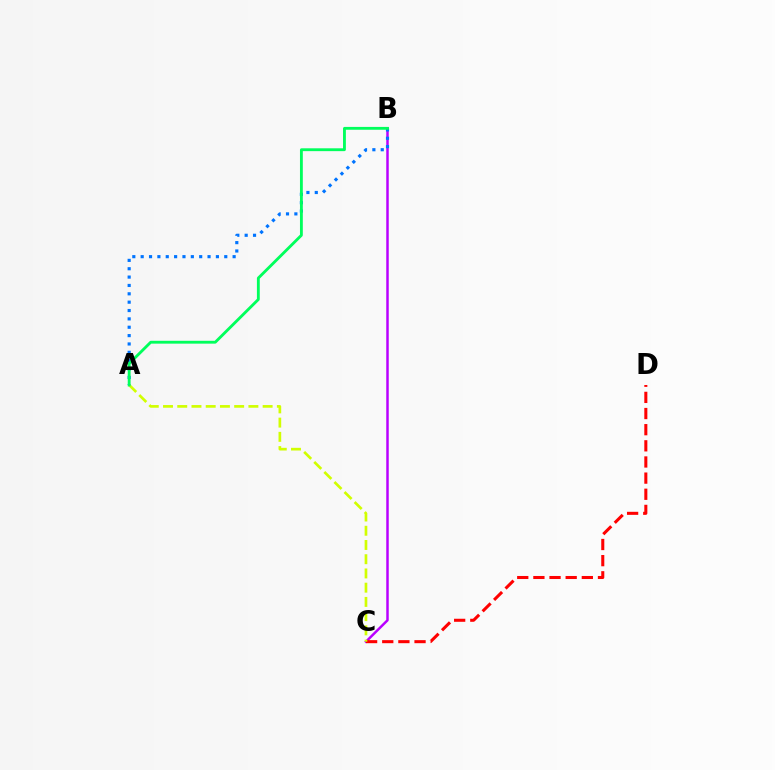{('B', 'C'): [{'color': '#b900ff', 'line_style': 'solid', 'thickness': 1.78}], ('A', 'B'): [{'color': '#0074ff', 'line_style': 'dotted', 'thickness': 2.27}, {'color': '#00ff5c', 'line_style': 'solid', 'thickness': 2.05}], ('C', 'D'): [{'color': '#ff0000', 'line_style': 'dashed', 'thickness': 2.19}], ('A', 'C'): [{'color': '#d1ff00', 'line_style': 'dashed', 'thickness': 1.93}]}